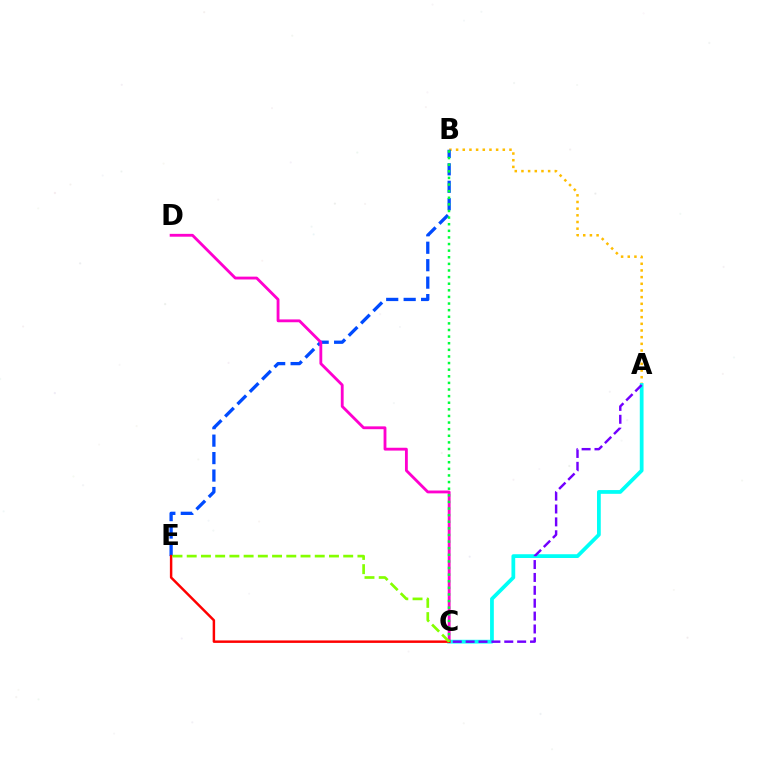{('A', 'B'): [{'color': '#ffbd00', 'line_style': 'dotted', 'thickness': 1.81}], ('B', 'E'): [{'color': '#004bff', 'line_style': 'dashed', 'thickness': 2.37}], ('A', 'C'): [{'color': '#00fff6', 'line_style': 'solid', 'thickness': 2.71}, {'color': '#7200ff', 'line_style': 'dashed', 'thickness': 1.75}], ('C', 'D'): [{'color': '#ff00cf', 'line_style': 'solid', 'thickness': 2.04}], ('C', 'E'): [{'color': '#ff0000', 'line_style': 'solid', 'thickness': 1.78}, {'color': '#84ff00', 'line_style': 'dashed', 'thickness': 1.93}], ('B', 'C'): [{'color': '#00ff39', 'line_style': 'dotted', 'thickness': 1.8}]}